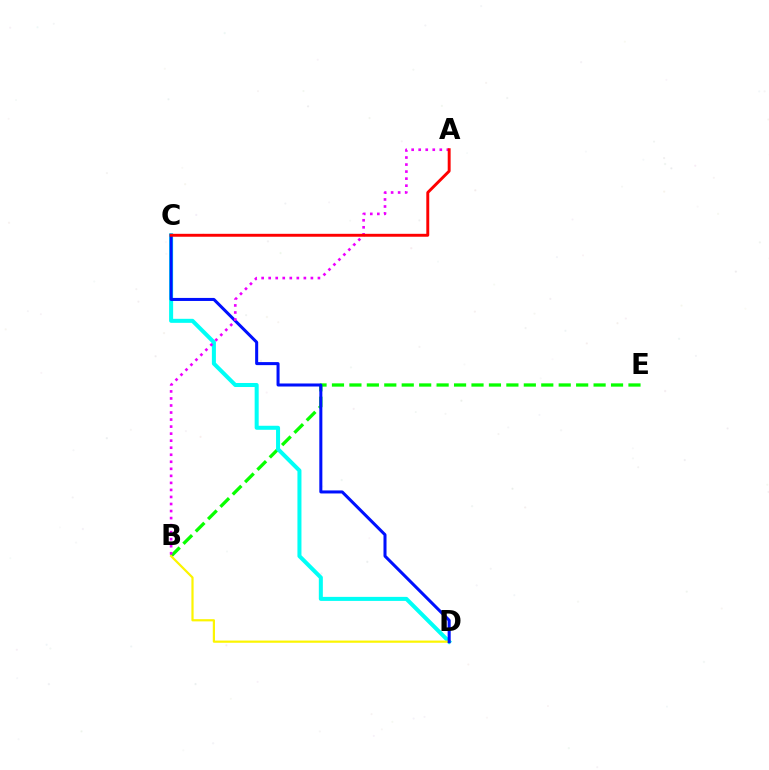{('B', 'E'): [{'color': '#08ff00', 'line_style': 'dashed', 'thickness': 2.37}], ('C', 'D'): [{'color': '#00fff6', 'line_style': 'solid', 'thickness': 2.9}, {'color': '#0010ff', 'line_style': 'solid', 'thickness': 2.18}], ('B', 'D'): [{'color': '#fcf500', 'line_style': 'solid', 'thickness': 1.59}], ('A', 'B'): [{'color': '#ee00ff', 'line_style': 'dotted', 'thickness': 1.91}], ('A', 'C'): [{'color': '#ff0000', 'line_style': 'solid', 'thickness': 2.1}]}